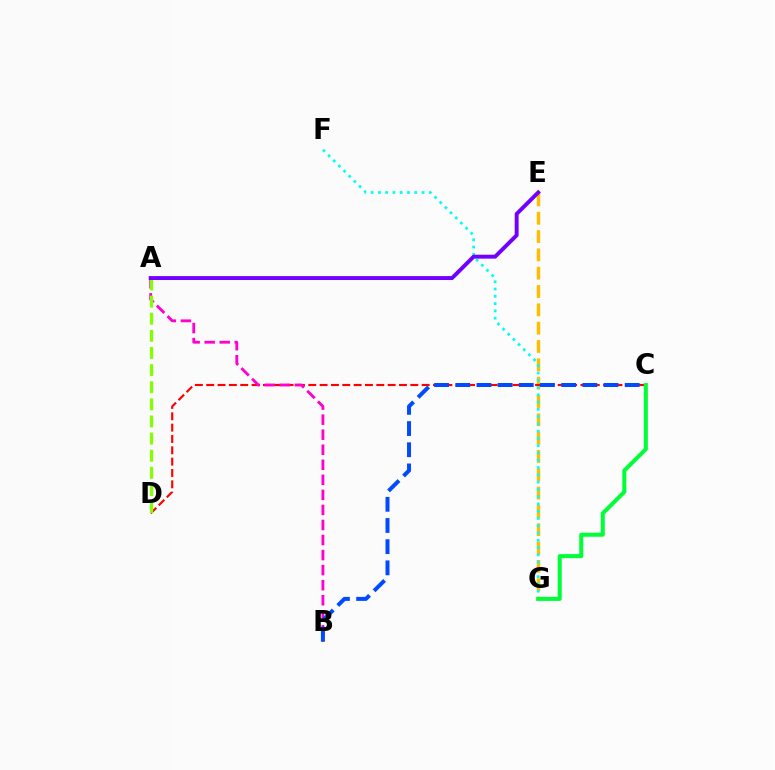{('E', 'G'): [{'color': '#ffbd00', 'line_style': 'dashed', 'thickness': 2.49}], ('C', 'D'): [{'color': '#ff0000', 'line_style': 'dashed', 'thickness': 1.54}], ('F', 'G'): [{'color': '#00fff6', 'line_style': 'dotted', 'thickness': 1.98}], ('A', 'B'): [{'color': '#ff00cf', 'line_style': 'dashed', 'thickness': 2.04}], ('C', 'G'): [{'color': '#00ff39', 'line_style': 'solid', 'thickness': 2.9}], ('A', 'D'): [{'color': '#84ff00', 'line_style': 'dashed', 'thickness': 2.33}], ('B', 'C'): [{'color': '#004bff', 'line_style': 'dashed', 'thickness': 2.88}], ('A', 'E'): [{'color': '#7200ff', 'line_style': 'solid', 'thickness': 2.83}]}